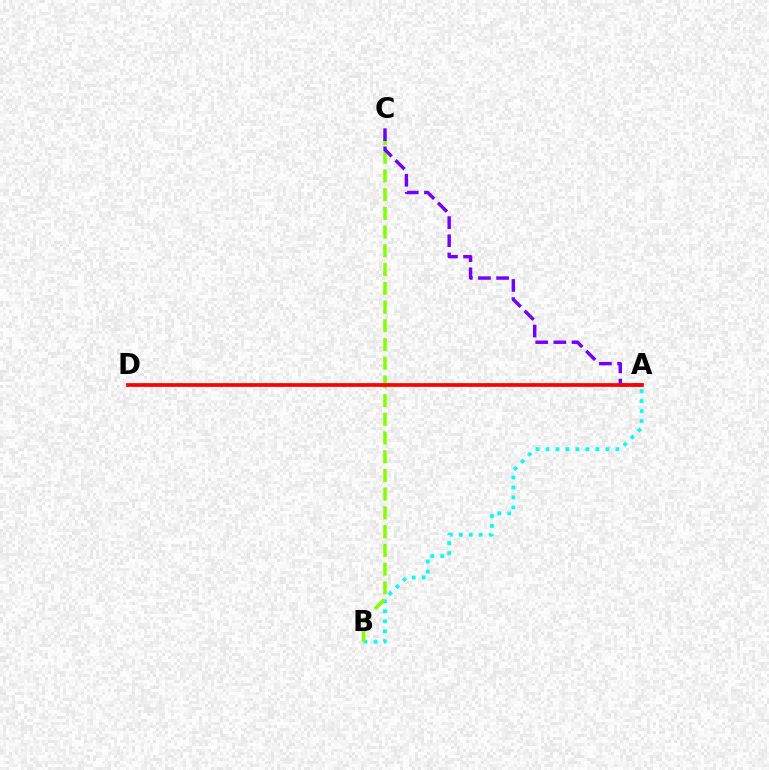{('A', 'B'): [{'color': '#00fff6', 'line_style': 'dotted', 'thickness': 2.71}], ('B', 'C'): [{'color': '#84ff00', 'line_style': 'dashed', 'thickness': 2.54}], ('A', 'C'): [{'color': '#7200ff', 'line_style': 'dashed', 'thickness': 2.47}], ('A', 'D'): [{'color': '#ff0000', 'line_style': 'solid', 'thickness': 2.69}]}